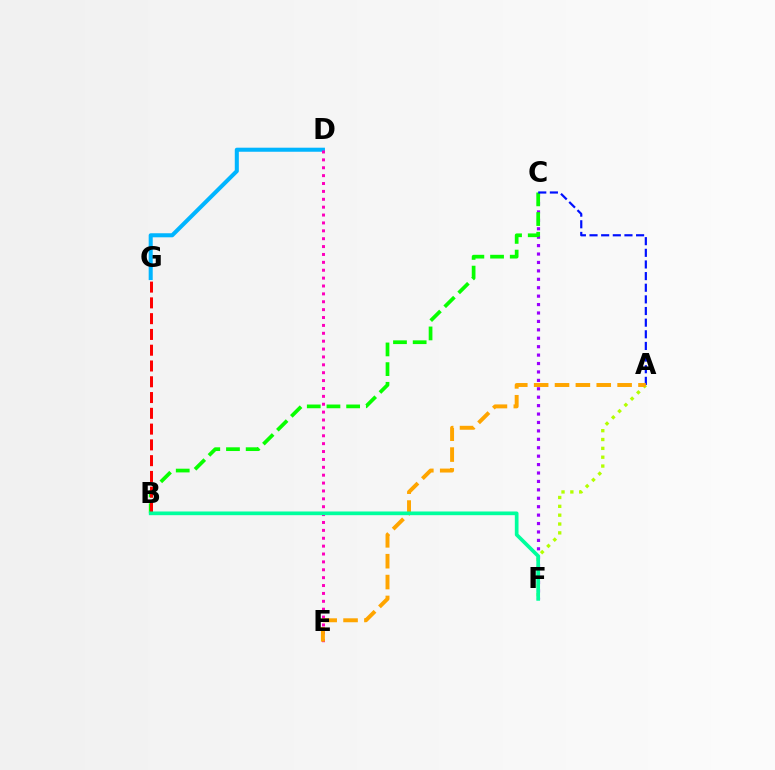{('D', 'G'): [{'color': '#00b5ff', 'line_style': 'solid', 'thickness': 2.92}], ('A', 'F'): [{'color': '#b3ff00', 'line_style': 'dotted', 'thickness': 2.4}], ('C', 'F'): [{'color': '#9b00ff', 'line_style': 'dotted', 'thickness': 2.29}], ('B', 'C'): [{'color': '#08ff00', 'line_style': 'dashed', 'thickness': 2.67}], ('A', 'C'): [{'color': '#0010ff', 'line_style': 'dashed', 'thickness': 1.58}], ('D', 'E'): [{'color': '#ff00bd', 'line_style': 'dotted', 'thickness': 2.14}], ('A', 'E'): [{'color': '#ffa500', 'line_style': 'dashed', 'thickness': 2.83}], ('B', 'G'): [{'color': '#ff0000', 'line_style': 'dashed', 'thickness': 2.14}], ('B', 'F'): [{'color': '#00ff9d', 'line_style': 'solid', 'thickness': 2.66}]}